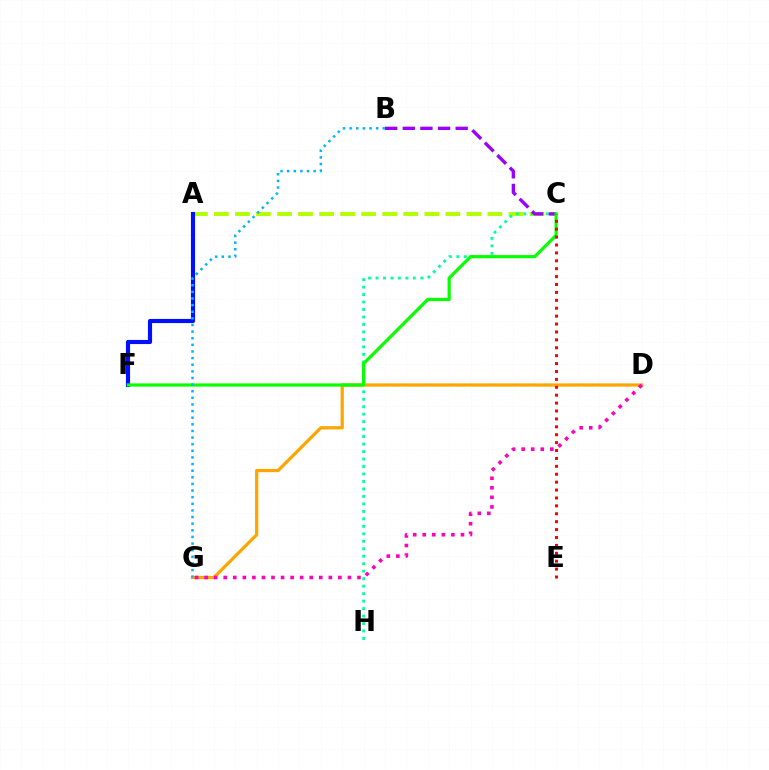{('A', 'C'): [{'color': '#b3ff00', 'line_style': 'dashed', 'thickness': 2.86}], ('C', 'H'): [{'color': '#00ff9d', 'line_style': 'dotted', 'thickness': 2.03}], ('A', 'F'): [{'color': '#0010ff', 'line_style': 'solid', 'thickness': 2.98}], ('D', 'G'): [{'color': '#ffa500', 'line_style': 'solid', 'thickness': 2.33}, {'color': '#ff00bd', 'line_style': 'dotted', 'thickness': 2.6}], ('B', 'C'): [{'color': '#9b00ff', 'line_style': 'dashed', 'thickness': 2.4}], ('C', 'F'): [{'color': '#08ff00', 'line_style': 'solid', 'thickness': 2.3}], ('B', 'G'): [{'color': '#00b5ff', 'line_style': 'dotted', 'thickness': 1.8}], ('C', 'E'): [{'color': '#ff0000', 'line_style': 'dotted', 'thickness': 2.15}]}